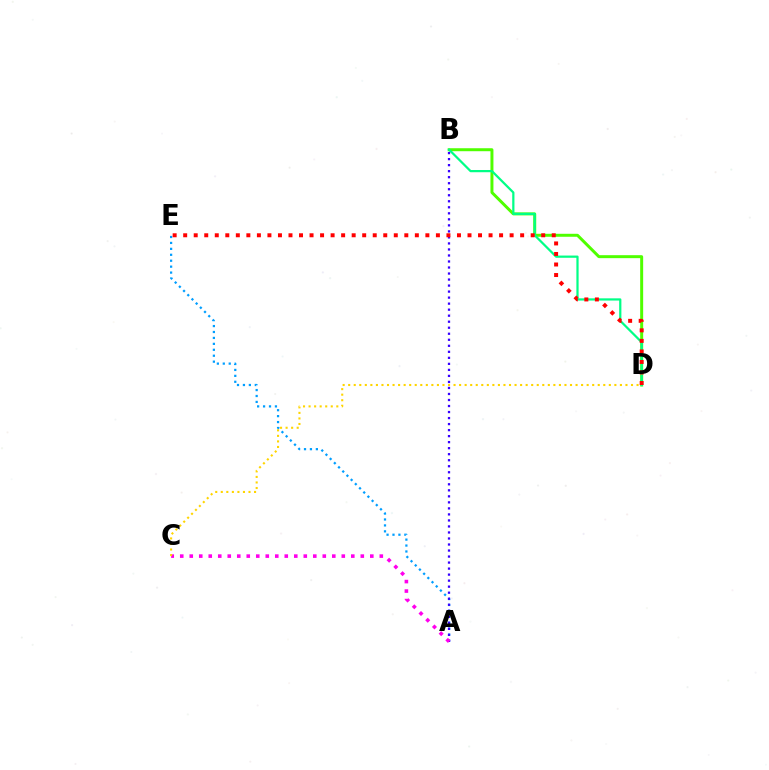{('B', 'D'): [{'color': '#4fff00', 'line_style': 'solid', 'thickness': 2.14}, {'color': '#00ff86', 'line_style': 'solid', 'thickness': 1.6}], ('A', 'E'): [{'color': '#009eff', 'line_style': 'dotted', 'thickness': 1.61}], ('A', 'B'): [{'color': '#3700ff', 'line_style': 'dotted', 'thickness': 1.64}], ('A', 'C'): [{'color': '#ff00ed', 'line_style': 'dotted', 'thickness': 2.58}], ('D', 'E'): [{'color': '#ff0000', 'line_style': 'dotted', 'thickness': 2.86}], ('C', 'D'): [{'color': '#ffd500', 'line_style': 'dotted', 'thickness': 1.51}]}